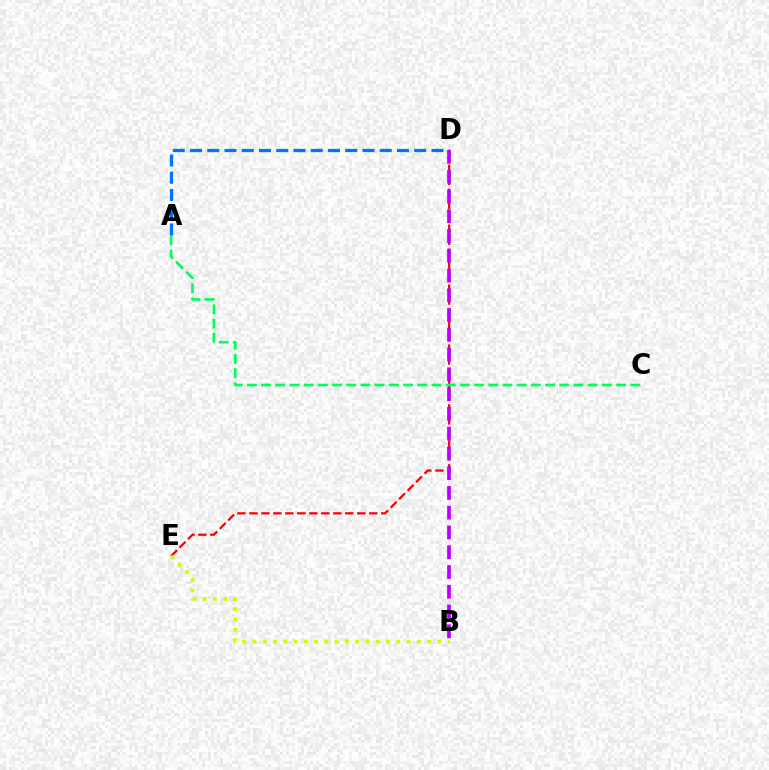{('D', 'E'): [{'color': '#ff0000', 'line_style': 'dashed', 'thickness': 1.63}], ('A', 'C'): [{'color': '#00ff5c', 'line_style': 'dashed', 'thickness': 1.93}], ('A', 'D'): [{'color': '#0074ff', 'line_style': 'dashed', 'thickness': 2.34}], ('B', 'E'): [{'color': '#d1ff00', 'line_style': 'dotted', 'thickness': 2.79}], ('B', 'D'): [{'color': '#b900ff', 'line_style': 'dashed', 'thickness': 2.69}]}